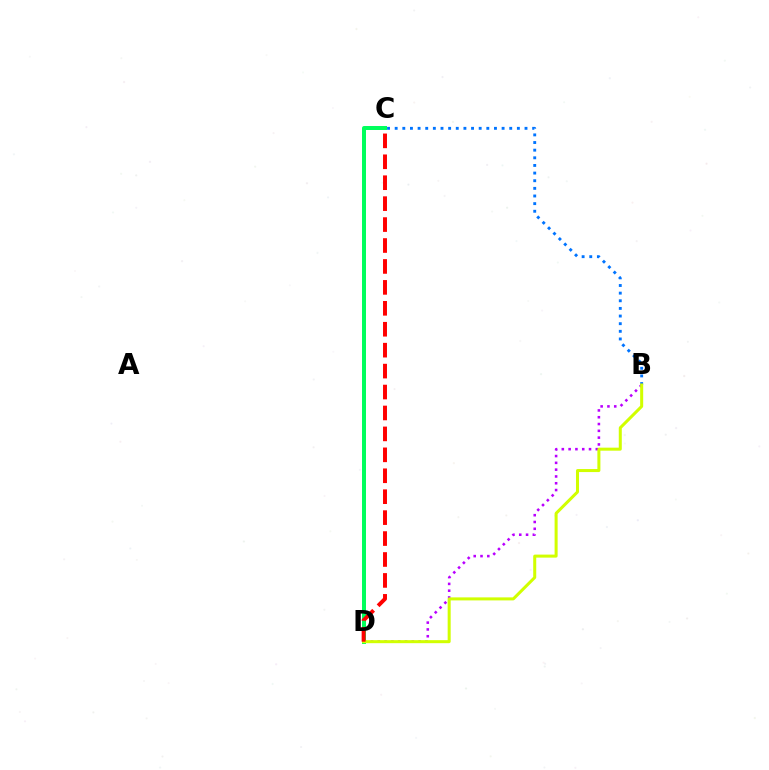{('B', 'D'): [{'color': '#b900ff', 'line_style': 'dotted', 'thickness': 1.85}, {'color': '#d1ff00', 'line_style': 'solid', 'thickness': 2.18}], ('B', 'C'): [{'color': '#0074ff', 'line_style': 'dotted', 'thickness': 2.08}], ('C', 'D'): [{'color': '#00ff5c', 'line_style': 'solid', 'thickness': 2.87}, {'color': '#ff0000', 'line_style': 'dashed', 'thickness': 2.84}]}